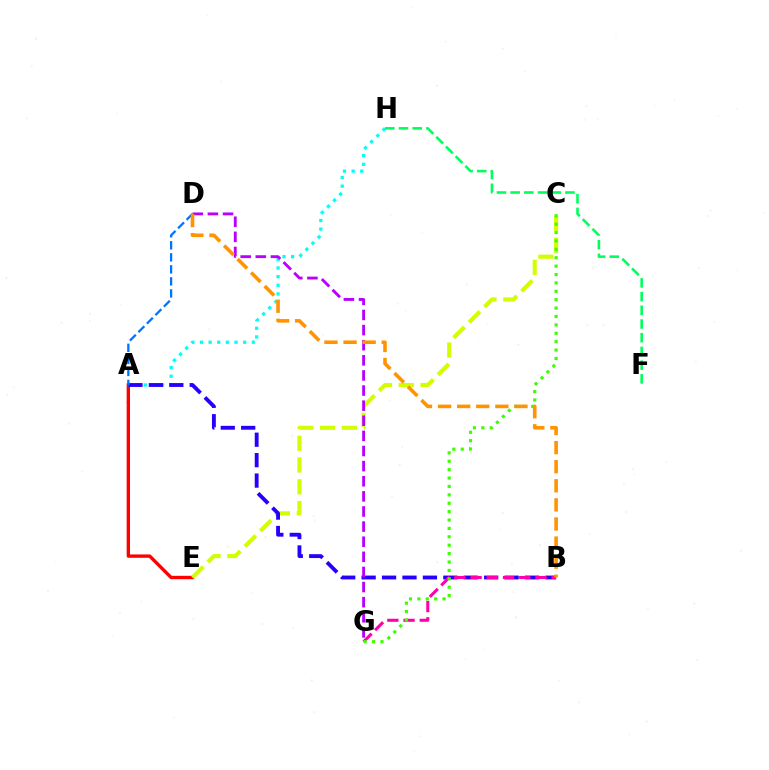{('A', 'E'): [{'color': '#ff0000', 'line_style': 'solid', 'thickness': 2.42}], ('A', 'H'): [{'color': '#00fff6', 'line_style': 'dotted', 'thickness': 2.35}], ('C', 'E'): [{'color': '#d1ff00', 'line_style': 'dashed', 'thickness': 2.96}], ('A', 'B'): [{'color': '#2500ff', 'line_style': 'dashed', 'thickness': 2.77}], ('F', 'H'): [{'color': '#00ff5c', 'line_style': 'dashed', 'thickness': 1.86}], ('B', 'G'): [{'color': '#ff00ac', 'line_style': 'dashed', 'thickness': 2.2}], ('A', 'D'): [{'color': '#0074ff', 'line_style': 'dashed', 'thickness': 1.63}], ('C', 'G'): [{'color': '#3dff00', 'line_style': 'dotted', 'thickness': 2.28}], ('D', 'G'): [{'color': '#b900ff', 'line_style': 'dashed', 'thickness': 2.05}], ('B', 'D'): [{'color': '#ff9400', 'line_style': 'dashed', 'thickness': 2.59}]}